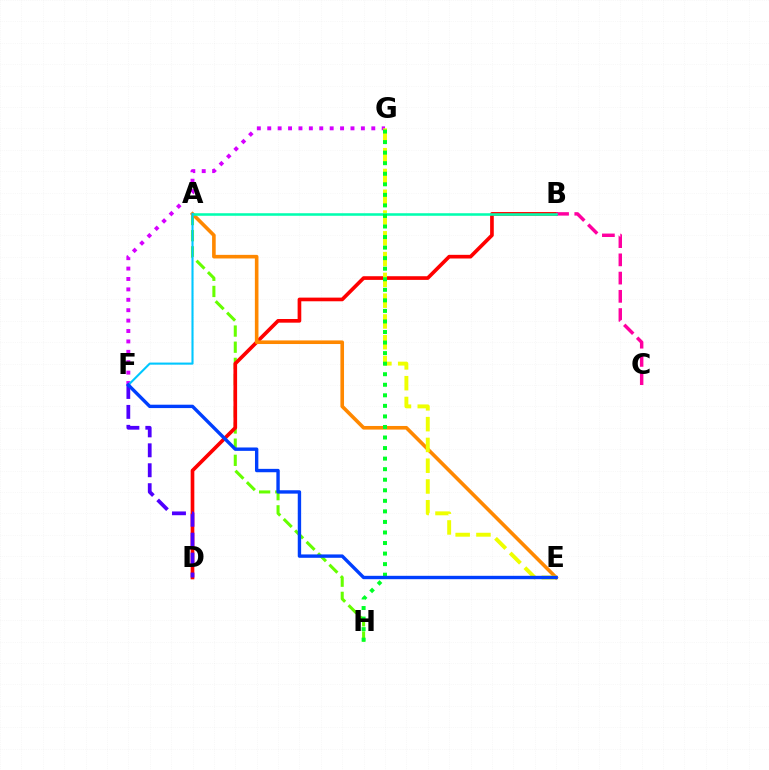{('A', 'H'): [{'color': '#66ff00', 'line_style': 'dashed', 'thickness': 2.19}], ('B', 'D'): [{'color': '#ff0000', 'line_style': 'solid', 'thickness': 2.64}], ('B', 'C'): [{'color': '#ff00a0', 'line_style': 'dashed', 'thickness': 2.48}], ('A', 'E'): [{'color': '#ff8800', 'line_style': 'solid', 'thickness': 2.6}], ('F', 'G'): [{'color': '#d600ff', 'line_style': 'dotted', 'thickness': 2.83}], ('E', 'G'): [{'color': '#eeff00', 'line_style': 'dashed', 'thickness': 2.82}], ('A', 'B'): [{'color': '#00ffaf', 'line_style': 'solid', 'thickness': 1.83}], ('A', 'F'): [{'color': '#00c7ff', 'line_style': 'solid', 'thickness': 1.51}], ('G', 'H'): [{'color': '#00ff27', 'line_style': 'dotted', 'thickness': 2.87}], ('D', 'F'): [{'color': '#4f00ff', 'line_style': 'dashed', 'thickness': 2.71}], ('E', 'F'): [{'color': '#003fff', 'line_style': 'solid', 'thickness': 2.44}]}